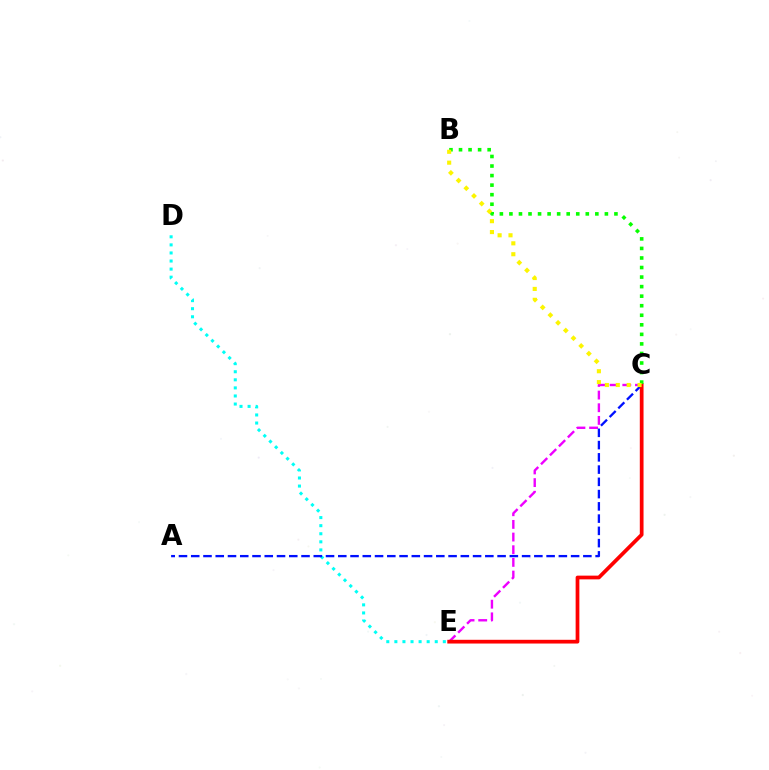{('D', 'E'): [{'color': '#00fff6', 'line_style': 'dotted', 'thickness': 2.19}], ('C', 'E'): [{'color': '#ee00ff', 'line_style': 'dashed', 'thickness': 1.72}, {'color': '#ff0000', 'line_style': 'solid', 'thickness': 2.69}], ('A', 'C'): [{'color': '#0010ff', 'line_style': 'dashed', 'thickness': 1.66}], ('B', 'C'): [{'color': '#08ff00', 'line_style': 'dotted', 'thickness': 2.59}, {'color': '#fcf500', 'line_style': 'dotted', 'thickness': 2.96}]}